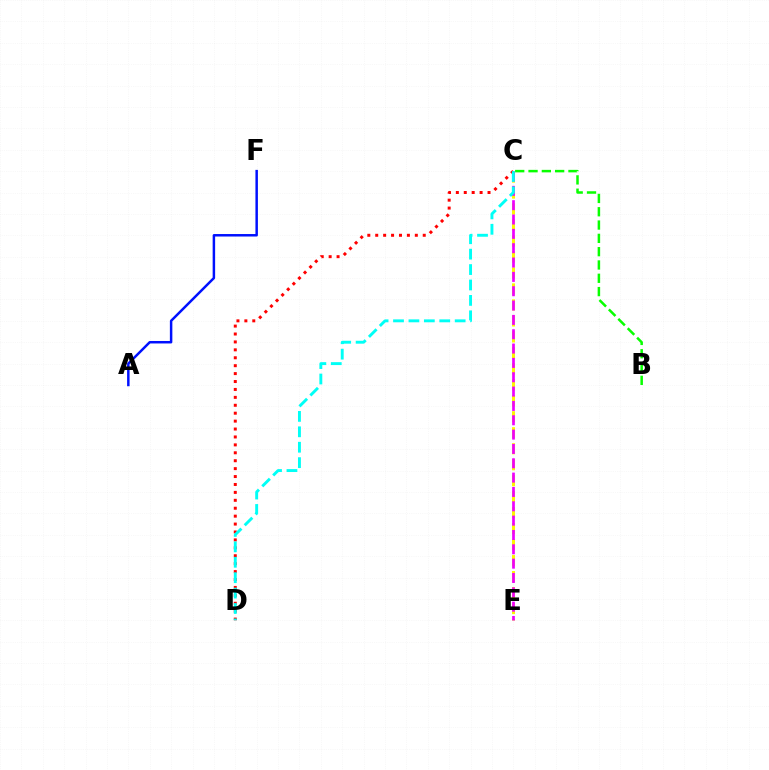{('B', 'C'): [{'color': '#08ff00', 'line_style': 'dashed', 'thickness': 1.81}], ('A', 'F'): [{'color': '#0010ff', 'line_style': 'solid', 'thickness': 1.79}], ('C', 'E'): [{'color': '#fcf500', 'line_style': 'dashed', 'thickness': 2.17}, {'color': '#ee00ff', 'line_style': 'dashed', 'thickness': 1.95}], ('C', 'D'): [{'color': '#ff0000', 'line_style': 'dotted', 'thickness': 2.15}, {'color': '#00fff6', 'line_style': 'dashed', 'thickness': 2.09}]}